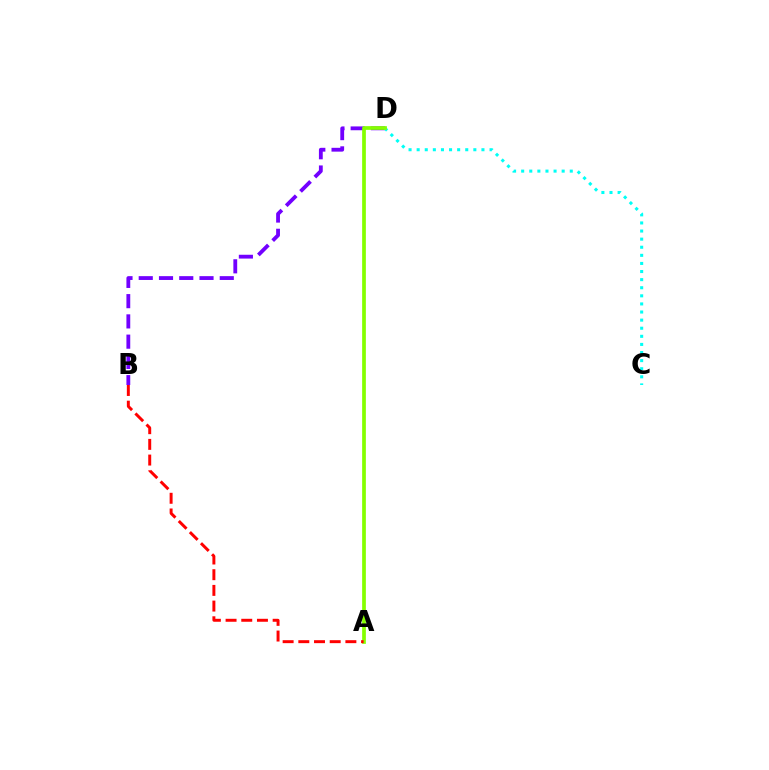{('B', 'D'): [{'color': '#7200ff', 'line_style': 'dashed', 'thickness': 2.75}], ('C', 'D'): [{'color': '#00fff6', 'line_style': 'dotted', 'thickness': 2.2}], ('A', 'D'): [{'color': '#84ff00', 'line_style': 'solid', 'thickness': 2.68}], ('A', 'B'): [{'color': '#ff0000', 'line_style': 'dashed', 'thickness': 2.13}]}